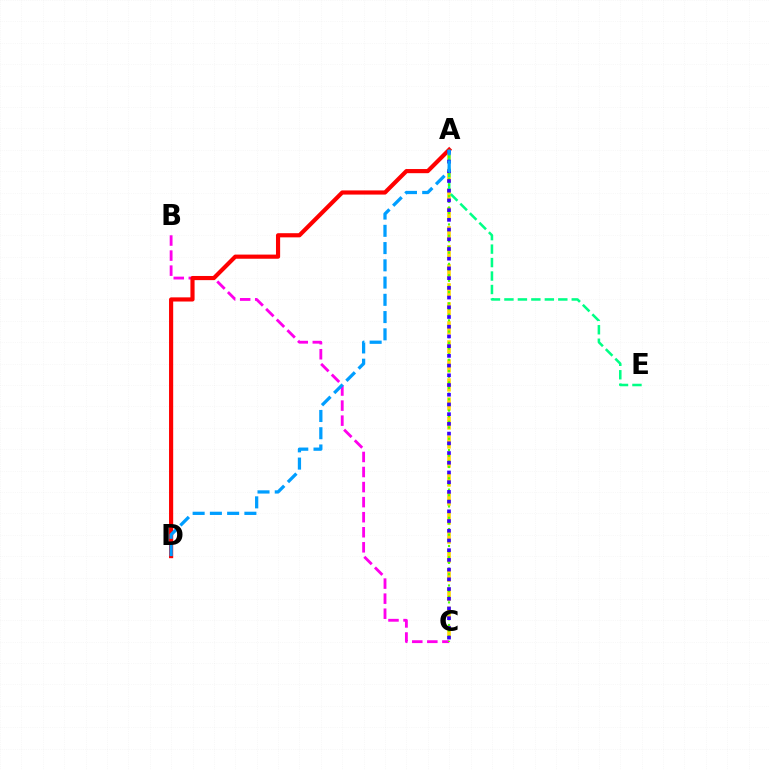{('B', 'C'): [{'color': '#ff00ed', 'line_style': 'dashed', 'thickness': 2.05}], ('A', 'D'): [{'color': '#ff0000', 'line_style': 'solid', 'thickness': 2.99}, {'color': '#009eff', 'line_style': 'dashed', 'thickness': 2.34}], ('A', 'C'): [{'color': '#ffd500', 'line_style': 'dashed', 'thickness': 2.58}, {'color': '#4fff00', 'line_style': 'dotted', 'thickness': 1.53}, {'color': '#3700ff', 'line_style': 'dotted', 'thickness': 2.64}], ('A', 'E'): [{'color': '#00ff86', 'line_style': 'dashed', 'thickness': 1.83}]}